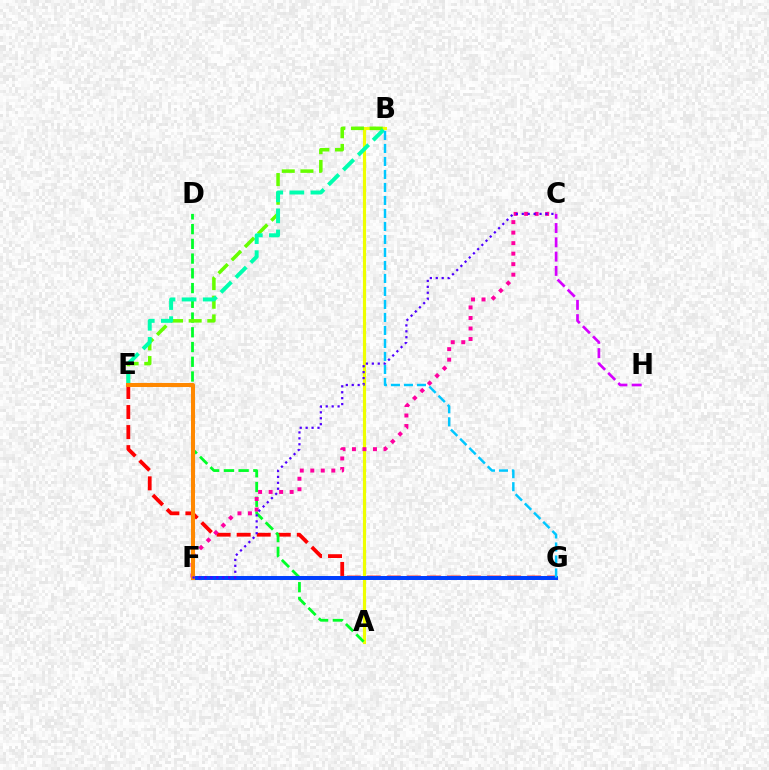{('A', 'B'): [{'color': '#eeff00', 'line_style': 'solid', 'thickness': 2.26}], ('E', 'G'): [{'color': '#ff0000', 'line_style': 'dashed', 'thickness': 2.72}], ('A', 'D'): [{'color': '#00ff27', 'line_style': 'dashed', 'thickness': 2.0}], ('B', 'E'): [{'color': '#66ff00', 'line_style': 'dashed', 'thickness': 2.53}, {'color': '#00ffaf', 'line_style': 'dashed', 'thickness': 2.86}], ('C', 'F'): [{'color': '#ff00a0', 'line_style': 'dotted', 'thickness': 2.86}, {'color': '#4f00ff', 'line_style': 'dotted', 'thickness': 1.61}], ('F', 'G'): [{'color': '#003fff', 'line_style': 'solid', 'thickness': 2.86}], ('B', 'G'): [{'color': '#00c7ff', 'line_style': 'dashed', 'thickness': 1.77}], ('E', 'F'): [{'color': '#ff8800', 'line_style': 'solid', 'thickness': 2.92}], ('C', 'H'): [{'color': '#d600ff', 'line_style': 'dashed', 'thickness': 1.94}]}